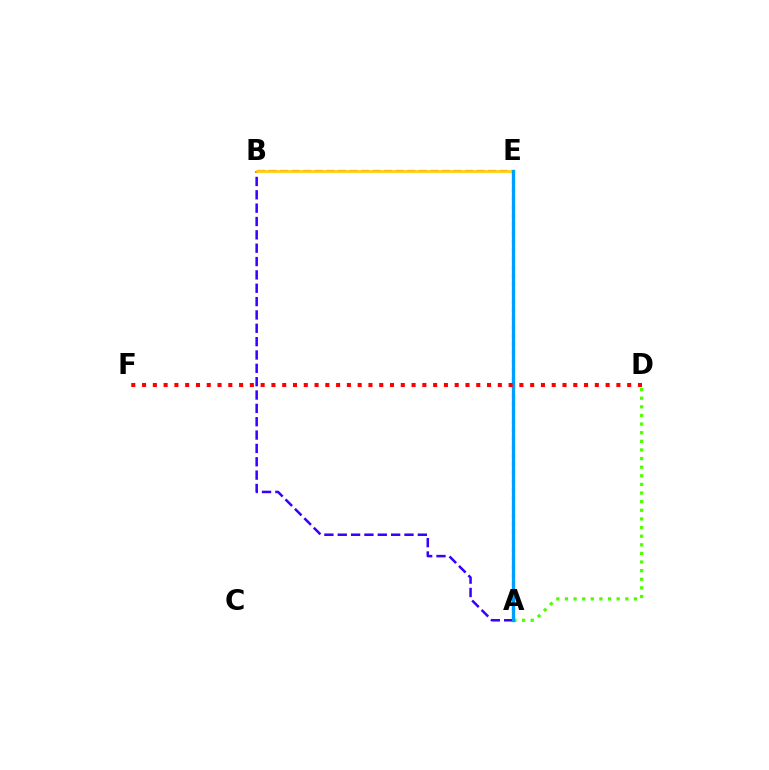{('A', 'E'): [{'color': '#00ff86', 'line_style': 'dotted', 'thickness': 2.33}, {'color': '#009eff', 'line_style': 'solid', 'thickness': 2.36}], ('B', 'E'): [{'color': '#ff00ed', 'line_style': 'dashed', 'thickness': 1.57}, {'color': '#ffd500', 'line_style': 'solid', 'thickness': 1.97}], ('A', 'D'): [{'color': '#4fff00', 'line_style': 'dotted', 'thickness': 2.34}], ('A', 'B'): [{'color': '#3700ff', 'line_style': 'dashed', 'thickness': 1.81}], ('D', 'F'): [{'color': '#ff0000', 'line_style': 'dotted', 'thickness': 2.93}]}